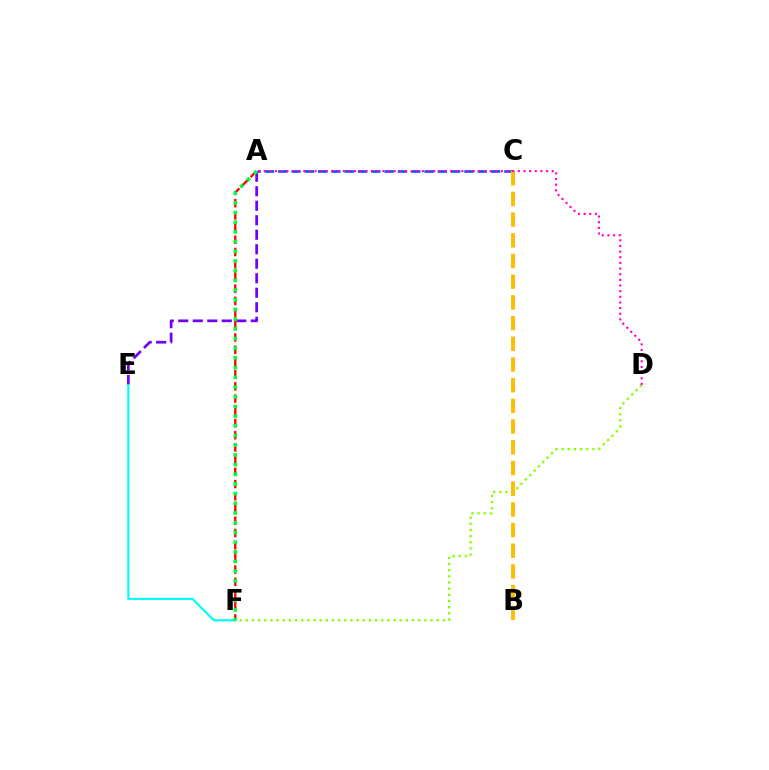{('A', 'C'): [{'color': '#004bff', 'line_style': 'dashed', 'thickness': 1.81}], ('D', 'F'): [{'color': '#84ff00', 'line_style': 'dotted', 'thickness': 1.67}], ('B', 'C'): [{'color': '#ffbd00', 'line_style': 'dashed', 'thickness': 2.81}], ('A', 'D'): [{'color': '#ff00cf', 'line_style': 'dotted', 'thickness': 1.53}], ('A', 'E'): [{'color': '#7200ff', 'line_style': 'dashed', 'thickness': 1.97}], ('E', 'F'): [{'color': '#00fff6', 'line_style': 'solid', 'thickness': 1.56}], ('A', 'F'): [{'color': '#ff0000', 'line_style': 'dashed', 'thickness': 1.66}, {'color': '#00ff39', 'line_style': 'dotted', 'thickness': 2.63}]}